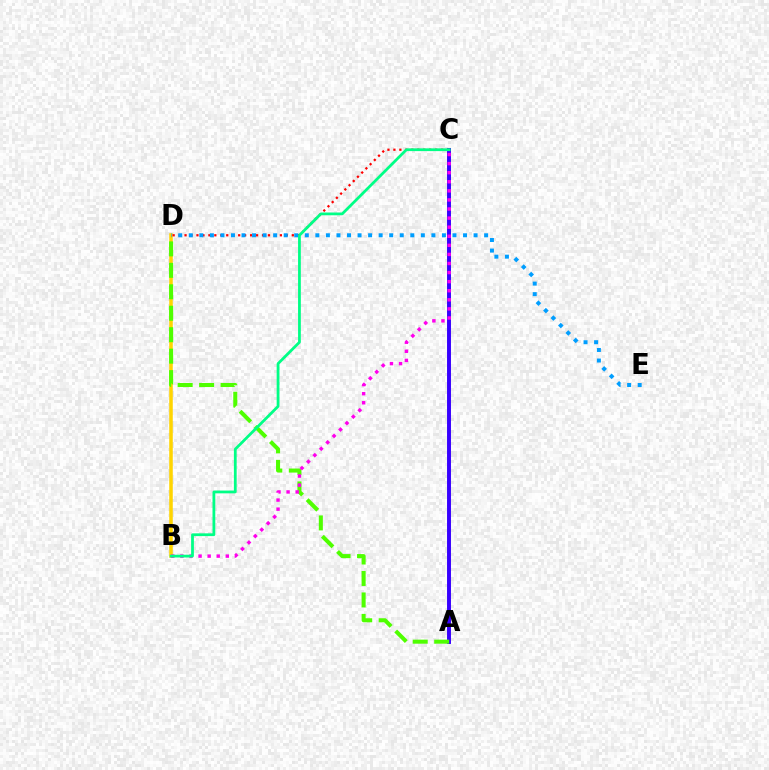{('B', 'D'): [{'color': '#ffd500', 'line_style': 'solid', 'thickness': 2.55}], ('C', 'D'): [{'color': '#ff0000', 'line_style': 'dotted', 'thickness': 1.62}], ('A', 'C'): [{'color': '#3700ff', 'line_style': 'solid', 'thickness': 2.83}], ('A', 'D'): [{'color': '#4fff00', 'line_style': 'dashed', 'thickness': 2.91}], ('D', 'E'): [{'color': '#009eff', 'line_style': 'dotted', 'thickness': 2.87}], ('B', 'C'): [{'color': '#ff00ed', 'line_style': 'dotted', 'thickness': 2.47}, {'color': '#00ff86', 'line_style': 'solid', 'thickness': 2.0}]}